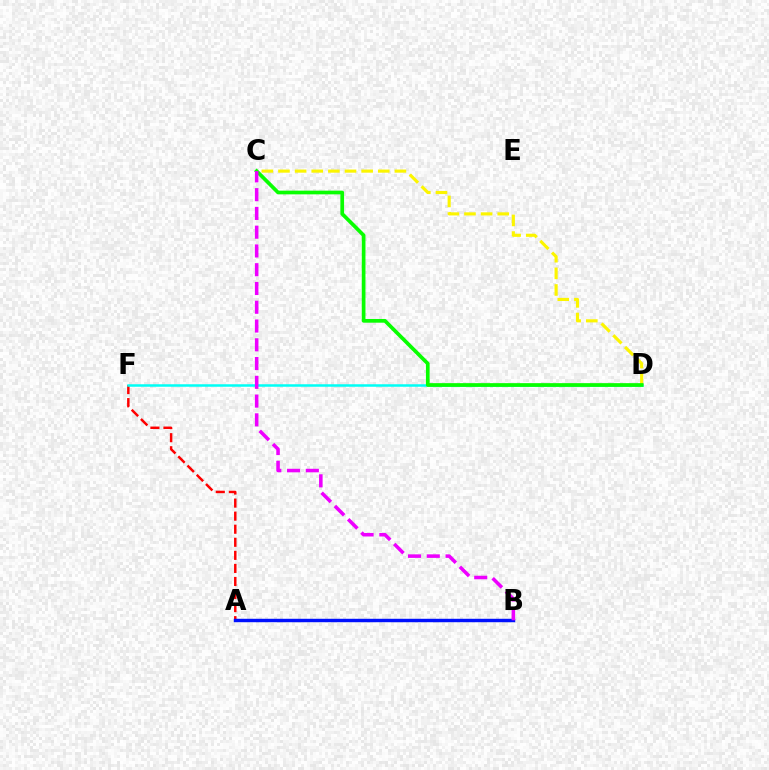{('A', 'F'): [{'color': '#ff0000', 'line_style': 'dashed', 'thickness': 1.77}], ('D', 'F'): [{'color': '#00fff6', 'line_style': 'solid', 'thickness': 1.8}], ('A', 'B'): [{'color': '#0010ff', 'line_style': 'solid', 'thickness': 2.48}], ('C', 'D'): [{'color': '#fcf500', 'line_style': 'dashed', 'thickness': 2.26}, {'color': '#08ff00', 'line_style': 'solid', 'thickness': 2.66}], ('B', 'C'): [{'color': '#ee00ff', 'line_style': 'dashed', 'thickness': 2.55}]}